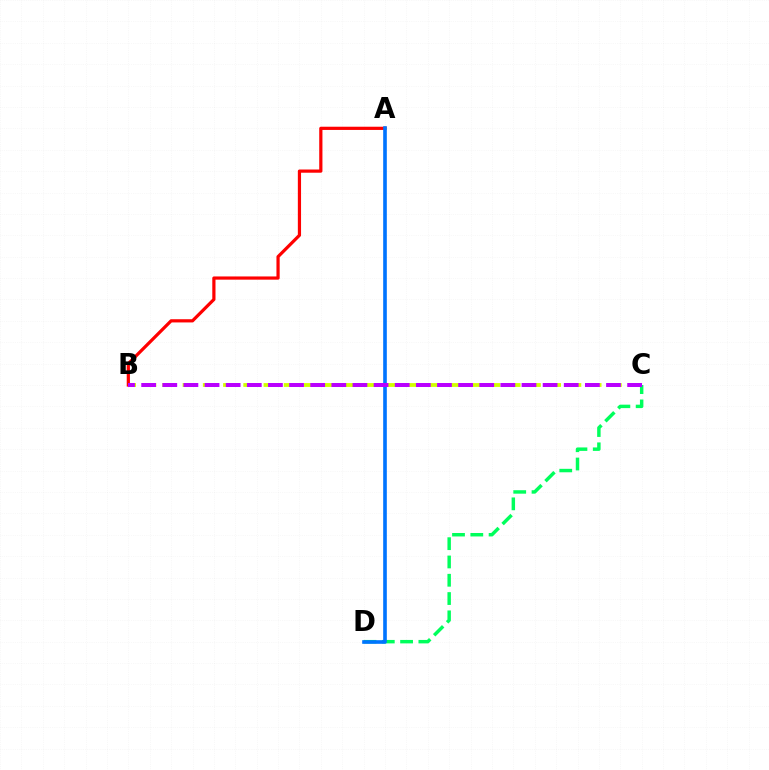{('A', 'B'): [{'color': '#ff0000', 'line_style': 'solid', 'thickness': 2.31}], ('C', 'D'): [{'color': '#00ff5c', 'line_style': 'dashed', 'thickness': 2.49}], ('B', 'C'): [{'color': '#d1ff00', 'line_style': 'dashed', 'thickness': 2.75}, {'color': '#b900ff', 'line_style': 'dashed', 'thickness': 2.87}], ('A', 'D'): [{'color': '#0074ff', 'line_style': 'solid', 'thickness': 2.62}]}